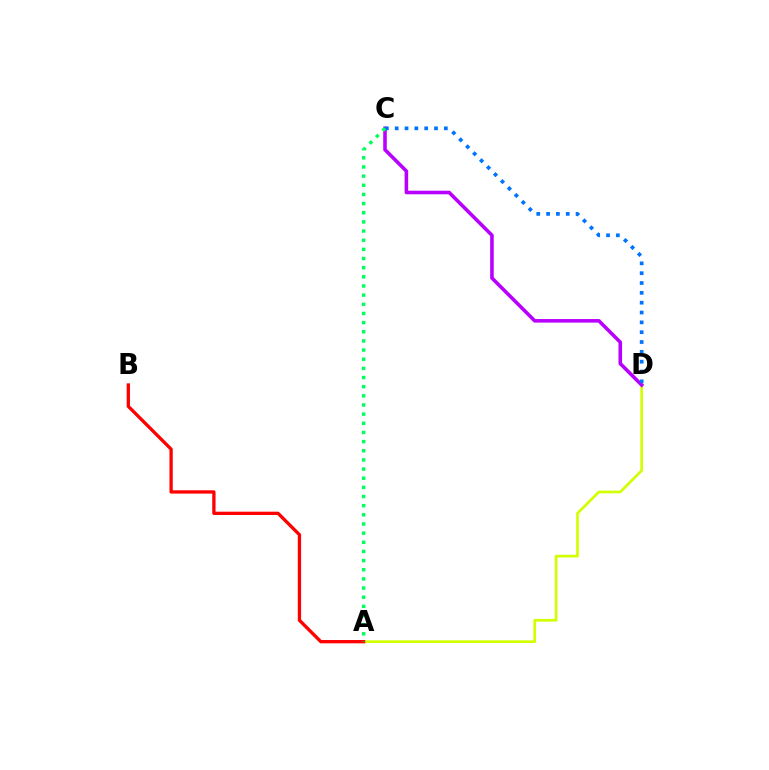{('A', 'D'): [{'color': '#d1ff00', 'line_style': 'solid', 'thickness': 1.93}], ('C', 'D'): [{'color': '#b900ff', 'line_style': 'solid', 'thickness': 2.57}, {'color': '#0074ff', 'line_style': 'dotted', 'thickness': 2.67}], ('A', 'B'): [{'color': '#ff0000', 'line_style': 'solid', 'thickness': 2.38}], ('A', 'C'): [{'color': '#00ff5c', 'line_style': 'dotted', 'thickness': 2.49}]}